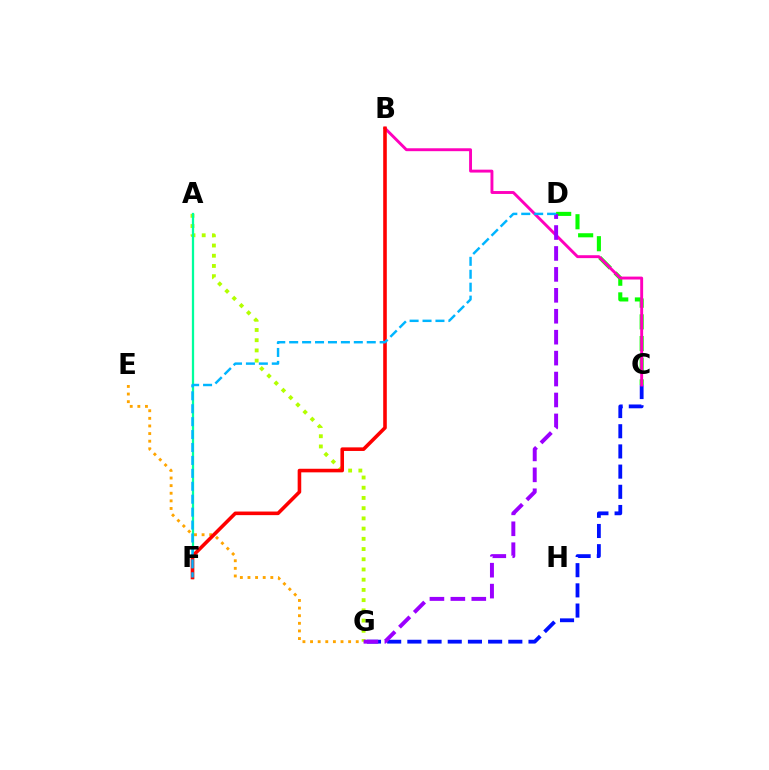{('C', 'D'): [{'color': '#08ff00', 'line_style': 'dashed', 'thickness': 2.95}], ('C', 'G'): [{'color': '#0010ff', 'line_style': 'dashed', 'thickness': 2.74}], ('B', 'C'): [{'color': '#ff00bd', 'line_style': 'solid', 'thickness': 2.09}], ('A', 'G'): [{'color': '#b3ff00', 'line_style': 'dotted', 'thickness': 2.78}], ('E', 'G'): [{'color': '#ffa500', 'line_style': 'dotted', 'thickness': 2.07}], ('A', 'F'): [{'color': '#00ff9d', 'line_style': 'solid', 'thickness': 1.63}], ('D', 'G'): [{'color': '#9b00ff', 'line_style': 'dashed', 'thickness': 2.84}], ('B', 'F'): [{'color': '#ff0000', 'line_style': 'solid', 'thickness': 2.58}], ('D', 'F'): [{'color': '#00b5ff', 'line_style': 'dashed', 'thickness': 1.76}]}